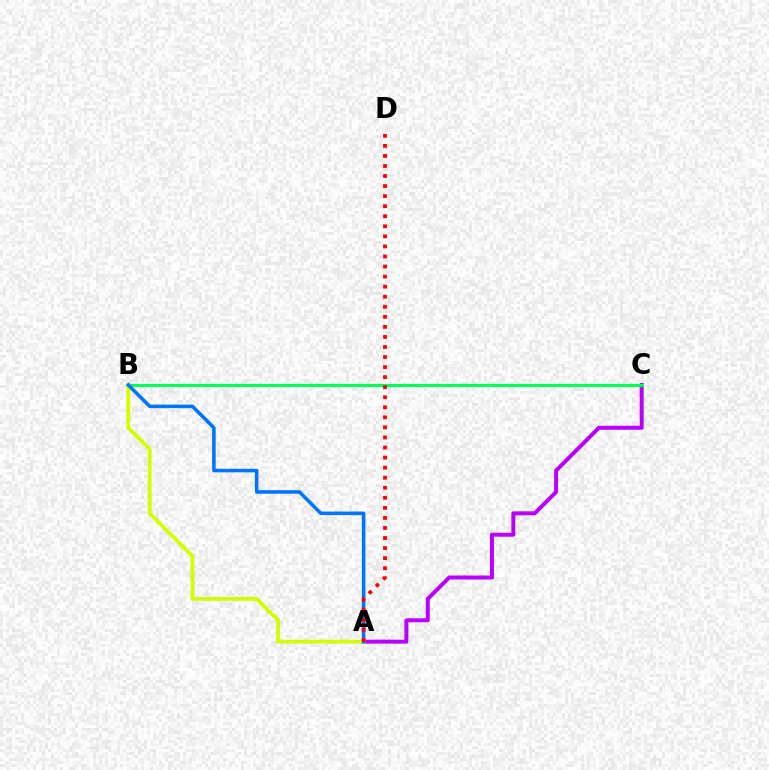{('A', 'C'): [{'color': '#b900ff', 'line_style': 'solid', 'thickness': 2.87}], ('B', 'C'): [{'color': '#00ff5c', 'line_style': 'solid', 'thickness': 2.28}], ('A', 'B'): [{'color': '#d1ff00', 'line_style': 'solid', 'thickness': 2.73}, {'color': '#0074ff', 'line_style': 'solid', 'thickness': 2.55}], ('A', 'D'): [{'color': '#ff0000', 'line_style': 'dotted', 'thickness': 2.73}]}